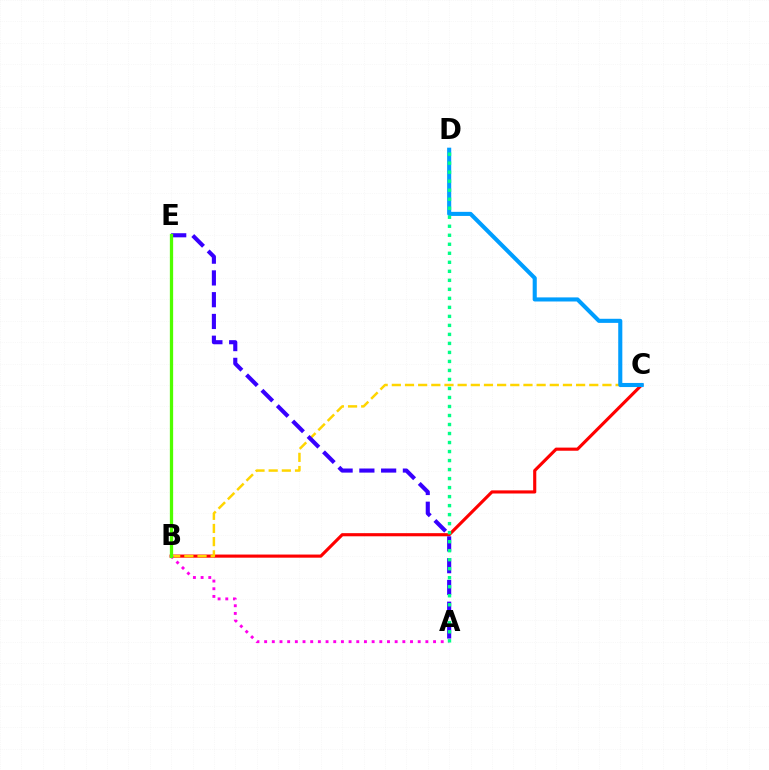{('B', 'C'): [{'color': '#ff0000', 'line_style': 'solid', 'thickness': 2.25}, {'color': '#ffd500', 'line_style': 'dashed', 'thickness': 1.79}], ('A', 'B'): [{'color': '#ff00ed', 'line_style': 'dotted', 'thickness': 2.09}], ('A', 'E'): [{'color': '#3700ff', 'line_style': 'dashed', 'thickness': 2.96}], ('C', 'D'): [{'color': '#009eff', 'line_style': 'solid', 'thickness': 2.95}], ('A', 'D'): [{'color': '#00ff86', 'line_style': 'dotted', 'thickness': 2.45}], ('B', 'E'): [{'color': '#4fff00', 'line_style': 'solid', 'thickness': 2.36}]}